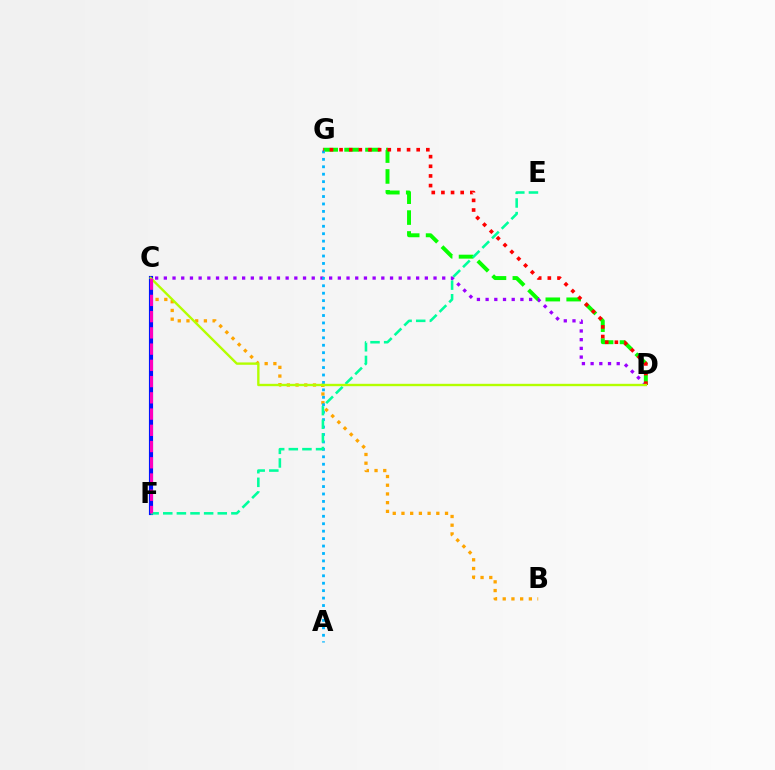{('B', 'C'): [{'color': '#ffa500', 'line_style': 'dotted', 'thickness': 2.37}], ('D', 'G'): [{'color': '#08ff00', 'line_style': 'dashed', 'thickness': 2.84}, {'color': '#ff0000', 'line_style': 'dotted', 'thickness': 2.62}], ('C', 'D'): [{'color': '#9b00ff', 'line_style': 'dotted', 'thickness': 2.36}, {'color': '#b3ff00', 'line_style': 'solid', 'thickness': 1.71}], ('A', 'G'): [{'color': '#00b5ff', 'line_style': 'dotted', 'thickness': 2.02}], ('C', 'F'): [{'color': '#0010ff', 'line_style': 'solid', 'thickness': 2.98}, {'color': '#ff00bd', 'line_style': 'dashed', 'thickness': 2.21}], ('E', 'F'): [{'color': '#00ff9d', 'line_style': 'dashed', 'thickness': 1.85}]}